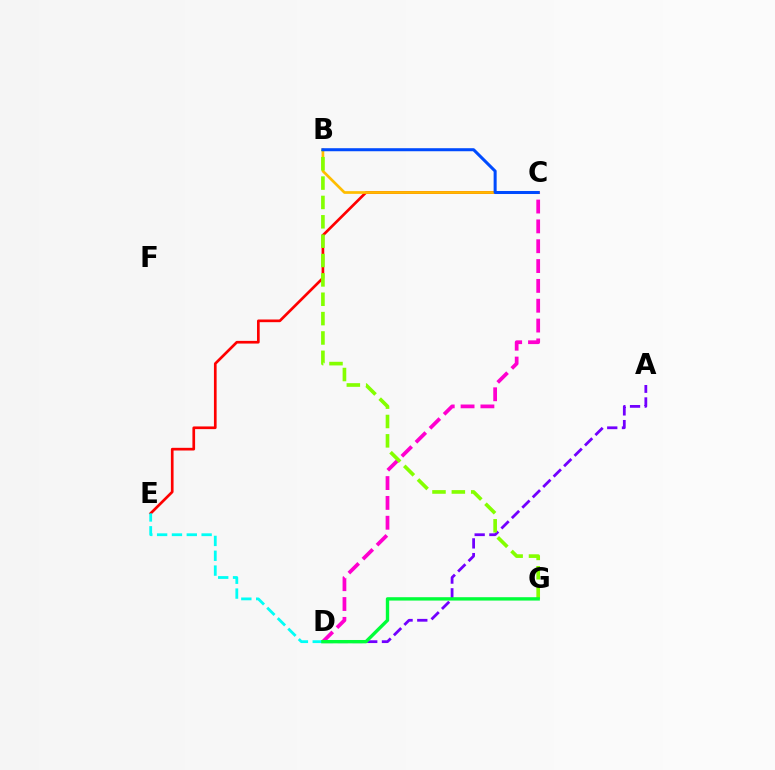{('C', 'D'): [{'color': '#ff00cf', 'line_style': 'dashed', 'thickness': 2.7}], ('A', 'D'): [{'color': '#7200ff', 'line_style': 'dashed', 'thickness': 2.0}], ('C', 'E'): [{'color': '#ff0000', 'line_style': 'solid', 'thickness': 1.93}], ('B', 'C'): [{'color': '#ffbd00', 'line_style': 'solid', 'thickness': 1.95}, {'color': '#004bff', 'line_style': 'solid', 'thickness': 2.18}], ('B', 'G'): [{'color': '#84ff00', 'line_style': 'dashed', 'thickness': 2.63}], ('D', 'E'): [{'color': '#00fff6', 'line_style': 'dashed', 'thickness': 2.02}], ('D', 'G'): [{'color': '#00ff39', 'line_style': 'solid', 'thickness': 2.42}]}